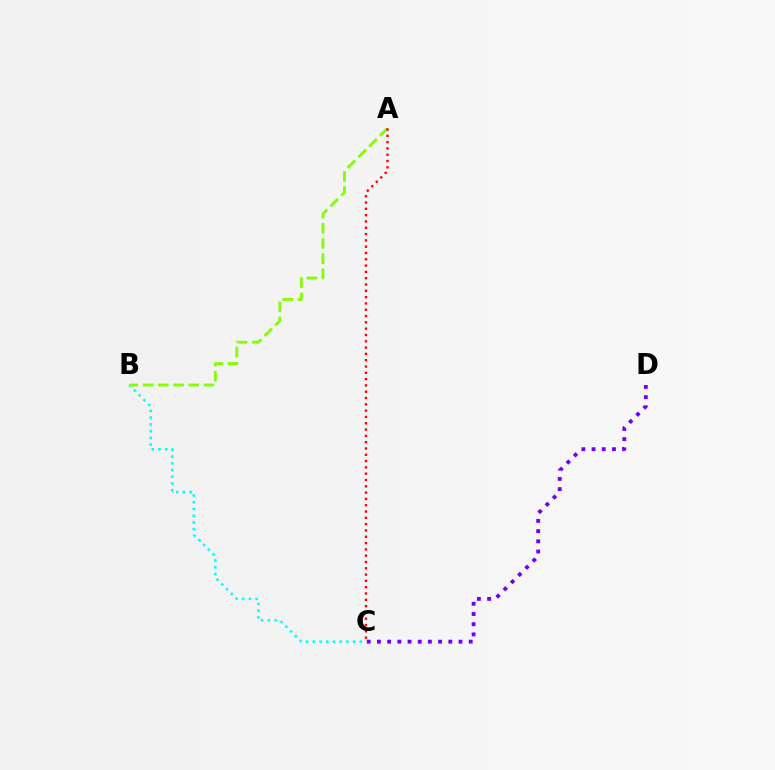{('B', 'C'): [{'color': '#00fff6', 'line_style': 'dotted', 'thickness': 1.83}], ('A', 'B'): [{'color': '#84ff00', 'line_style': 'dashed', 'thickness': 2.06}], ('A', 'C'): [{'color': '#ff0000', 'line_style': 'dotted', 'thickness': 1.71}], ('C', 'D'): [{'color': '#7200ff', 'line_style': 'dotted', 'thickness': 2.77}]}